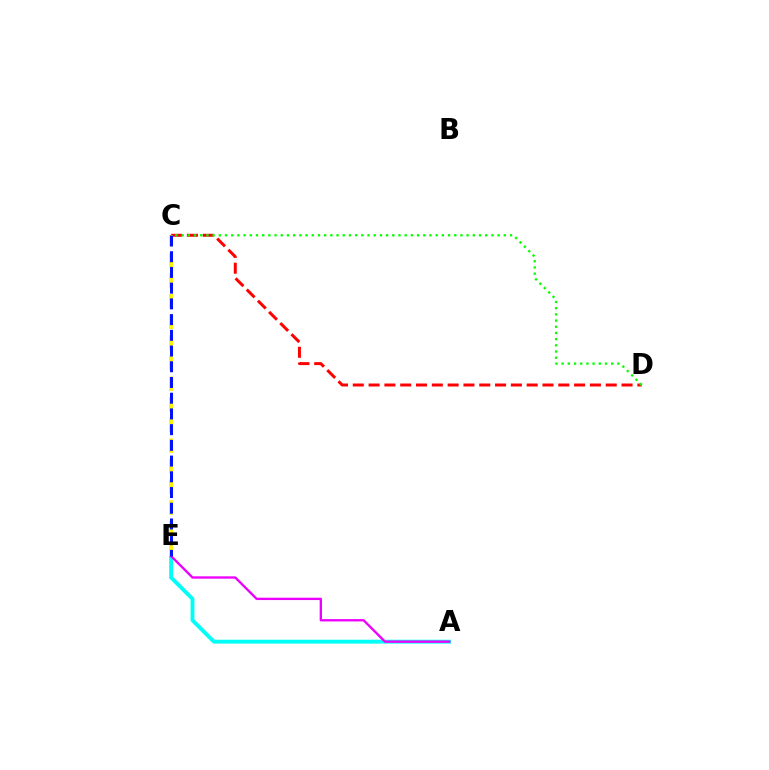{('A', 'E'): [{'color': '#00fff6', 'line_style': 'solid', 'thickness': 2.79}, {'color': '#ee00ff', 'line_style': 'solid', 'thickness': 1.69}], ('C', 'D'): [{'color': '#ff0000', 'line_style': 'dashed', 'thickness': 2.15}, {'color': '#08ff00', 'line_style': 'dotted', 'thickness': 1.68}], ('C', 'E'): [{'color': '#fcf500', 'line_style': 'dashed', 'thickness': 2.8}, {'color': '#0010ff', 'line_style': 'dashed', 'thickness': 2.14}]}